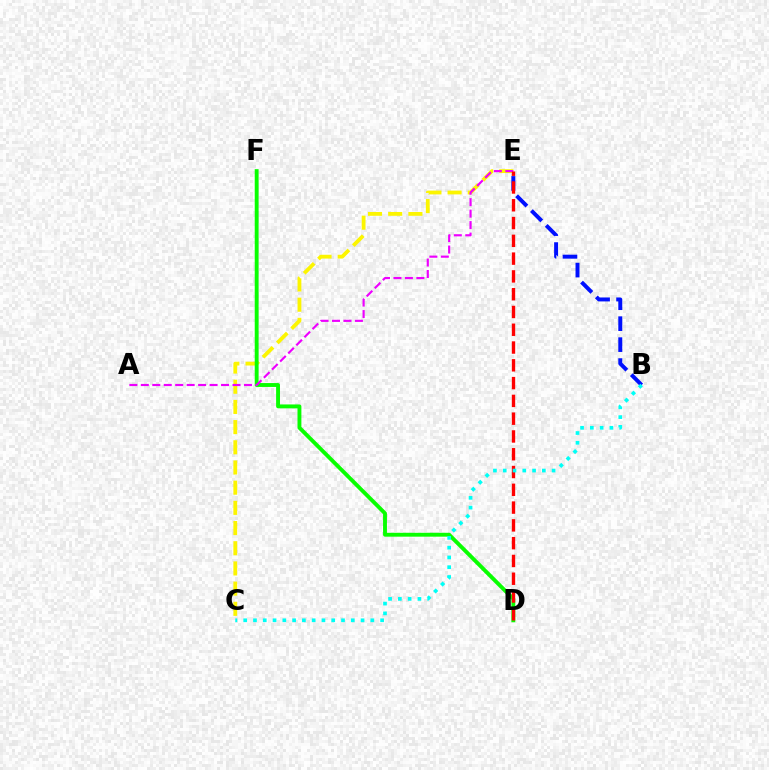{('B', 'E'): [{'color': '#0010ff', 'line_style': 'dashed', 'thickness': 2.85}], ('C', 'E'): [{'color': '#fcf500', 'line_style': 'dashed', 'thickness': 2.74}], ('D', 'F'): [{'color': '#08ff00', 'line_style': 'solid', 'thickness': 2.8}], ('A', 'E'): [{'color': '#ee00ff', 'line_style': 'dashed', 'thickness': 1.56}], ('D', 'E'): [{'color': '#ff0000', 'line_style': 'dashed', 'thickness': 2.42}], ('B', 'C'): [{'color': '#00fff6', 'line_style': 'dotted', 'thickness': 2.66}]}